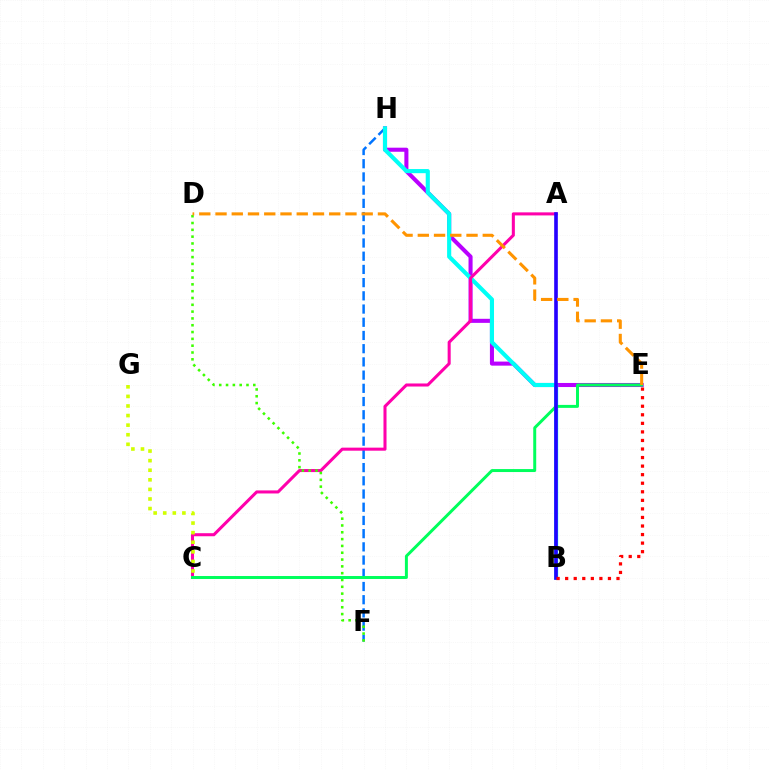{('E', 'H'): [{'color': '#b900ff', 'line_style': 'solid', 'thickness': 2.92}], ('F', 'H'): [{'color': '#0074ff', 'line_style': 'dashed', 'thickness': 1.79}], ('B', 'H'): [{'color': '#00fff6', 'line_style': 'solid', 'thickness': 2.97}], ('A', 'C'): [{'color': '#ff00ac', 'line_style': 'solid', 'thickness': 2.19}], ('D', 'F'): [{'color': '#3dff00', 'line_style': 'dotted', 'thickness': 1.85}], ('C', 'E'): [{'color': '#00ff5c', 'line_style': 'solid', 'thickness': 2.14}], ('C', 'G'): [{'color': '#d1ff00', 'line_style': 'dotted', 'thickness': 2.6}], ('A', 'B'): [{'color': '#2500ff', 'line_style': 'solid', 'thickness': 2.61}], ('B', 'E'): [{'color': '#ff0000', 'line_style': 'dotted', 'thickness': 2.32}], ('D', 'E'): [{'color': '#ff9400', 'line_style': 'dashed', 'thickness': 2.21}]}